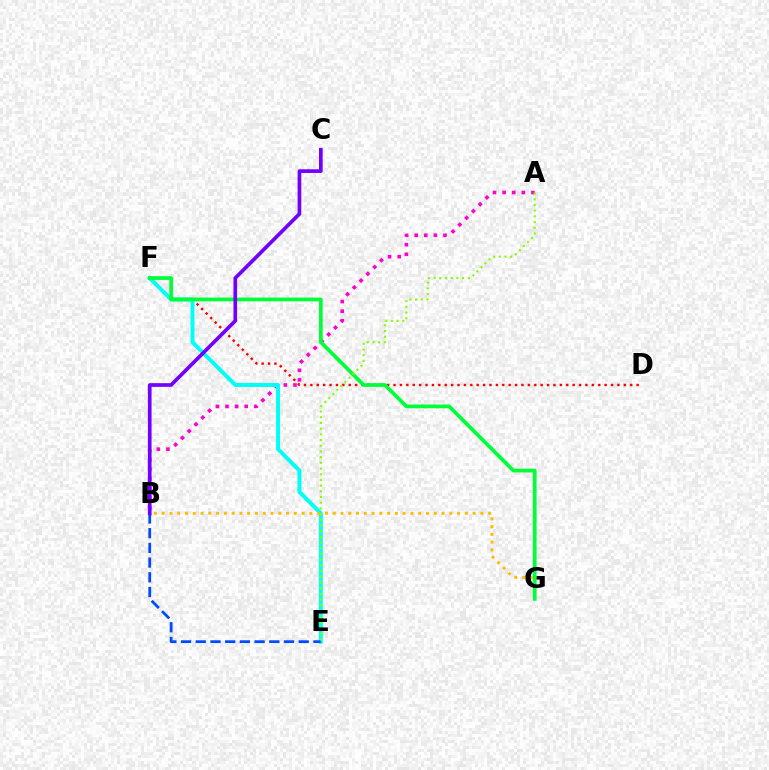{('A', 'B'): [{'color': '#ff00cf', 'line_style': 'dotted', 'thickness': 2.61}], ('D', 'F'): [{'color': '#ff0000', 'line_style': 'dotted', 'thickness': 1.74}], ('E', 'F'): [{'color': '#00fff6', 'line_style': 'solid', 'thickness': 2.86}], ('B', 'G'): [{'color': '#ffbd00', 'line_style': 'dotted', 'thickness': 2.11}], ('B', 'E'): [{'color': '#004bff', 'line_style': 'dashed', 'thickness': 2.0}], ('F', 'G'): [{'color': '#00ff39', 'line_style': 'solid', 'thickness': 2.69}], ('B', 'C'): [{'color': '#7200ff', 'line_style': 'solid', 'thickness': 2.65}], ('A', 'E'): [{'color': '#84ff00', 'line_style': 'dotted', 'thickness': 1.55}]}